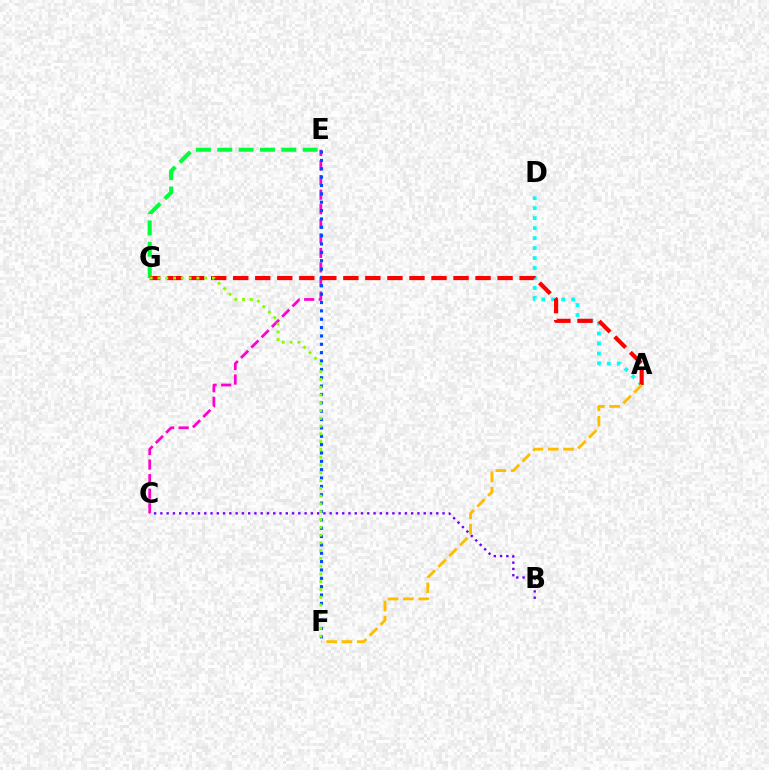{('C', 'E'): [{'color': '#ff00cf', 'line_style': 'dashed', 'thickness': 1.98}], ('A', 'D'): [{'color': '#00fff6', 'line_style': 'dotted', 'thickness': 2.71}], ('E', 'G'): [{'color': '#00ff39', 'line_style': 'dashed', 'thickness': 2.9}], ('B', 'C'): [{'color': '#7200ff', 'line_style': 'dotted', 'thickness': 1.7}], ('E', 'F'): [{'color': '#004bff', 'line_style': 'dotted', 'thickness': 2.27}], ('A', 'G'): [{'color': '#ff0000', 'line_style': 'dashed', 'thickness': 2.99}], ('F', 'G'): [{'color': '#84ff00', 'line_style': 'dotted', 'thickness': 2.11}], ('A', 'F'): [{'color': '#ffbd00', 'line_style': 'dashed', 'thickness': 2.08}]}